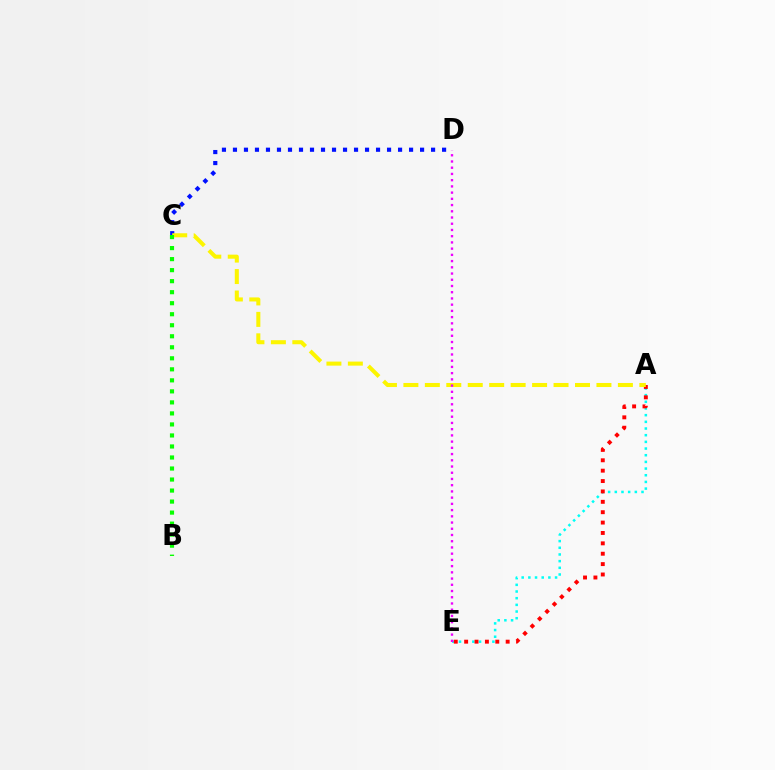{('A', 'E'): [{'color': '#00fff6', 'line_style': 'dotted', 'thickness': 1.81}, {'color': '#ff0000', 'line_style': 'dotted', 'thickness': 2.82}], ('C', 'D'): [{'color': '#0010ff', 'line_style': 'dotted', 'thickness': 2.99}], ('A', 'C'): [{'color': '#fcf500', 'line_style': 'dashed', 'thickness': 2.91}], ('D', 'E'): [{'color': '#ee00ff', 'line_style': 'dotted', 'thickness': 1.69}], ('B', 'C'): [{'color': '#08ff00', 'line_style': 'dotted', 'thickness': 2.99}]}